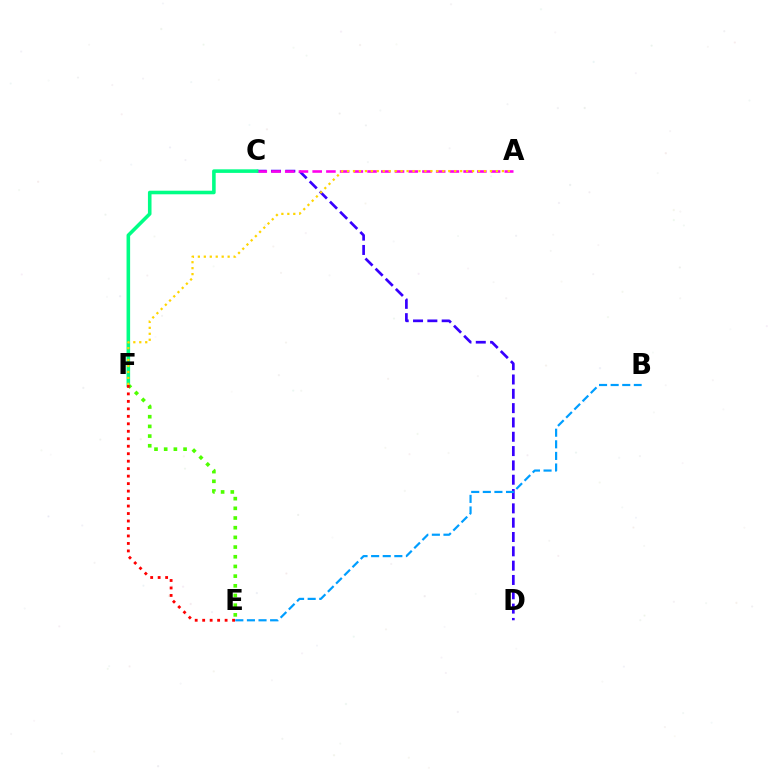{('C', 'D'): [{'color': '#3700ff', 'line_style': 'dashed', 'thickness': 1.95}], ('B', 'E'): [{'color': '#009eff', 'line_style': 'dashed', 'thickness': 1.58}], ('E', 'F'): [{'color': '#4fff00', 'line_style': 'dotted', 'thickness': 2.63}, {'color': '#ff0000', 'line_style': 'dotted', 'thickness': 2.03}], ('A', 'C'): [{'color': '#ff00ed', 'line_style': 'dashed', 'thickness': 1.86}], ('C', 'F'): [{'color': '#00ff86', 'line_style': 'solid', 'thickness': 2.58}], ('A', 'F'): [{'color': '#ffd500', 'line_style': 'dotted', 'thickness': 1.62}]}